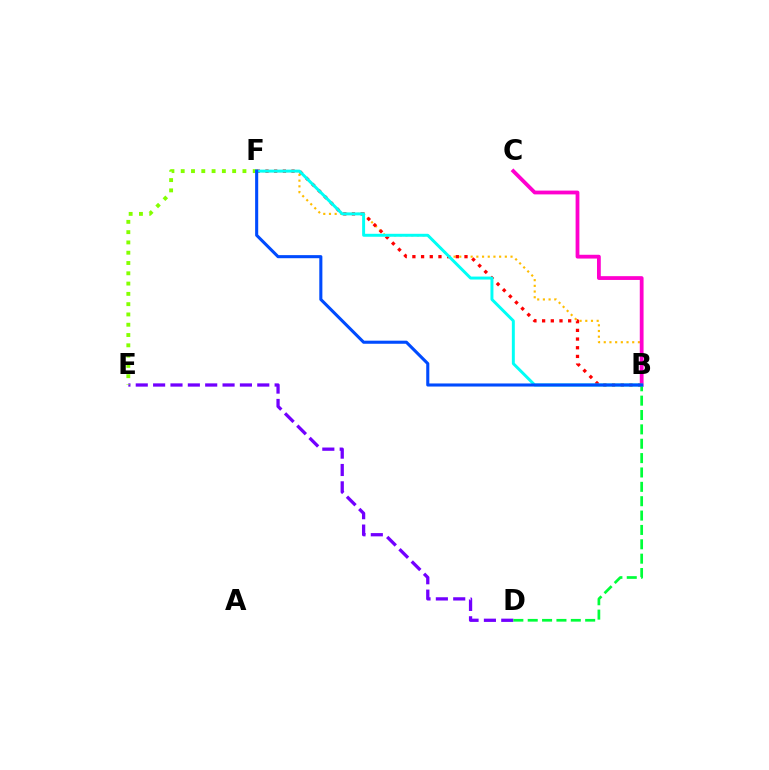{('D', 'E'): [{'color': '#7200ff', 'line_style': 'dashed', 'thickness': 2.36}], ('E', 'F'): [{'color': '#84ff00', 'line_style': 'dotted', 'thickness': 2.8}], ('B', 'F'): [{'color': '#ffbd00', 'line_style': 'dotted', 'thickness': 1.55}, {'color': '#ff0000', 'line_style': 'dotted', 'thickness': 2.36}, {'color': '#00fff6', 'line_style': 'solid', 'thickness': 2.13}, {'color': '#004bff', 'line_style': 'solid', 'thickness': 2.22}], ('B', 'C'): [{'color': '#ff00cf', 'line_style': 'solid', 'thickness': 2.73}], ('B', 'D'): [{'color': '#00ff39', 'line_style': 'dashed', 'thickness': 1.95}]}